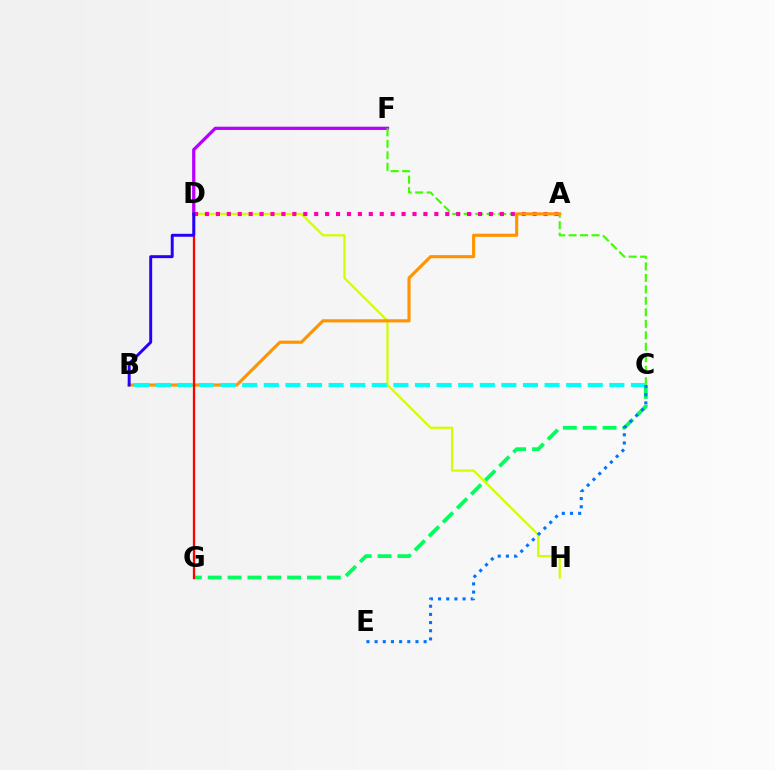{('D', 'F'): [{'color': '#b900ff', 'line_style': 'solid', 'thickness': 2.35}], ('C', 'F'): [{'color': '#3dff00', 'line_style': 'dashed', 'thickness': 1.56}], ('D', 'H'): [{'color': '#d1ff00', 'line_style': 'solid', 'thickness': 1.62}], ('A', 'D'): [{'color': '#ff00ac', 'line_style': 'dotted', 'thickness': 2.97}], ('A', 'B'): [{'color': '#ff9400', 'line_style': 'solid', 'thickness': 2.26}], ('C', 'G'): [{'color': '#00ff5c', 'line_style': 'dashed', 'thickness': 2.7}], ('D', 'G'): [{'color': '#ff0000', 'line_style': 'solid', 'thickness': 1.64}], ('B', 'C'): [{'color': '#00fff6', 'line_style': 'dashed', 'thickness': 2.93}], ('C', 'E'): [{'color': '#0074ff', 'line_style': 'dotted', 'thickness': 2.22}], ('B', 'D'): [{'color': '#2500ff', 'line_style': 'solid', 'thickness': 2.12}]}